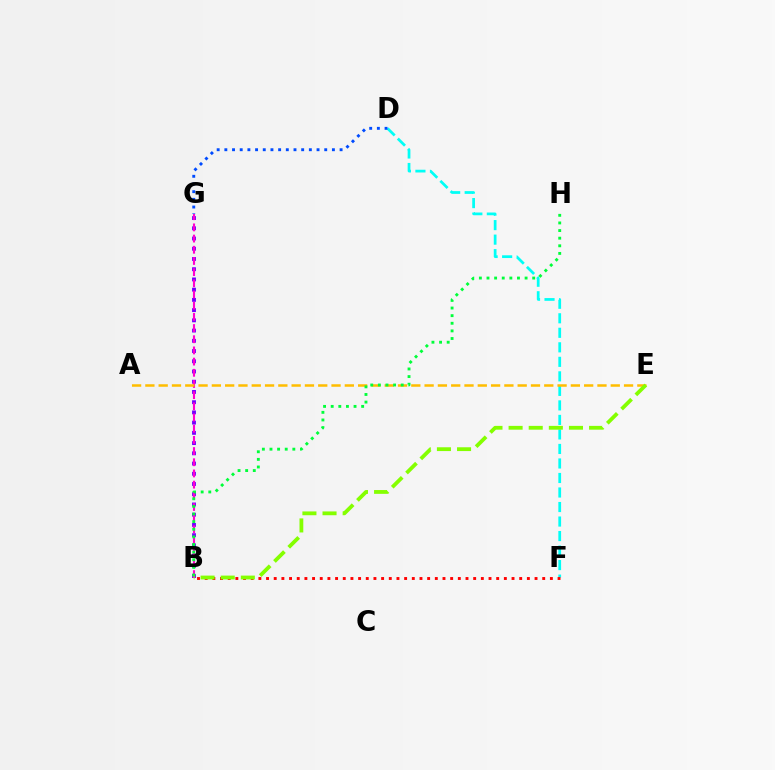{('D', 'F'): [{'color': '#00fff6', 'line_style': 'dashed', 'thickness': 1.97}], ('B', 'G'): [{'color': '#7200ff', 'line_style': 'dotted', 'thickness': 2.78}, {'color': '#ff00cf', 'line_style': 'dashed', 'thickness': 1.52}], ('B', 'F'): [{'color': '#ff0000', 'line_style': 'dotted', 'thickness': 2.08}], ('A', 'E'): [{'color': '#ffbd00', 'line_style': 'dashed', 'thickness': 1.81}], ('D', 'G'): [{'color': '#004bff', 'line_style': 'dotted', 'thickness': 2.09}], ('B', 'H'): [{'color': '#00ff39', 'line_style': 'dotted', 'thickness': 2.07}], ('B', 'E'): [{'color': '#84ff00', 'line_style': 'dashed', 'thickness': 2.73}]}